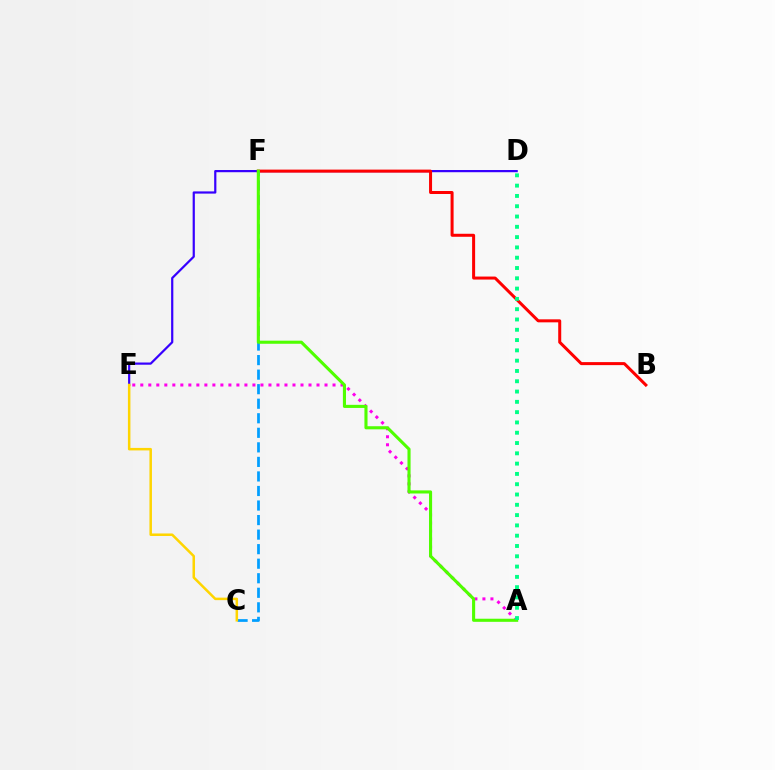{('D', 'E'): [{'color': '#3700ff', 'line_style': 'solid', 'thickness': 1.59}], ('A', 'E'): [{'color': '#ff00ed', 'line_style': 'dotted', 'thickness': 2.18}], ('B', 'F'): [{'color': '#ff0000', 'line_style': 'solid', 'thickness': 2.17}], ('C', 'F'): [{'color': '#009eff', 'line_style': 'dashed', 'thickness': 1.98}], ('A', 'F'): [{'color': '#4fff00', 'line_style': 'solid', 'thickness': 2.23}], ('A', 'D'): [{'color': '#00ff86', 'line_style': 'dotted', 'thickness': 2.8}], ('C', 'E'): [{'color': '#ffd500', 'line_style': 'solid', 'thickness': 1.81}]}